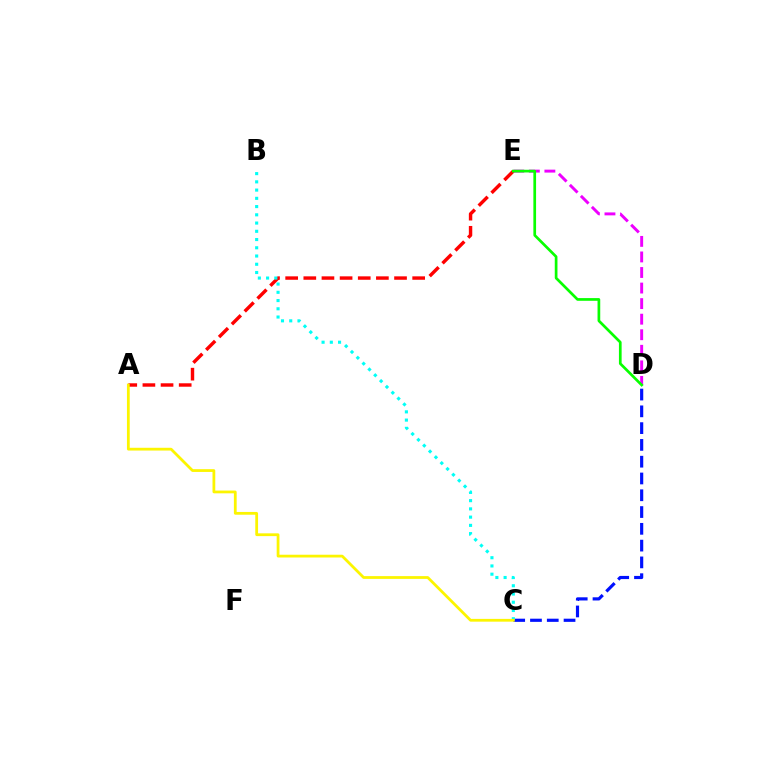{('A', 'E'): [{'color': '#ff0000', 'line_style': 'dashed', 'thickness': 2.46}], ('C', 'D'): [{'color': '#0010ff', 'line_style': 'dashed', 'thickness': 2.28}], ('B', 'C'): [{'color': '#00fff6', 'line_style': 'dotted', 'thickness': 2.24}], ('D', 'E'): [{'color': '#ee00ff', 'line_style': 'dashed', 'thickness': 2.11}, {'color': '#08ff00', 'line_style': 'solid', 'thickness': 1.95}], ('A', 'C'): [{'color': '#fcf500', 'line_style': 'solid', 'thickness': 2.0}]}